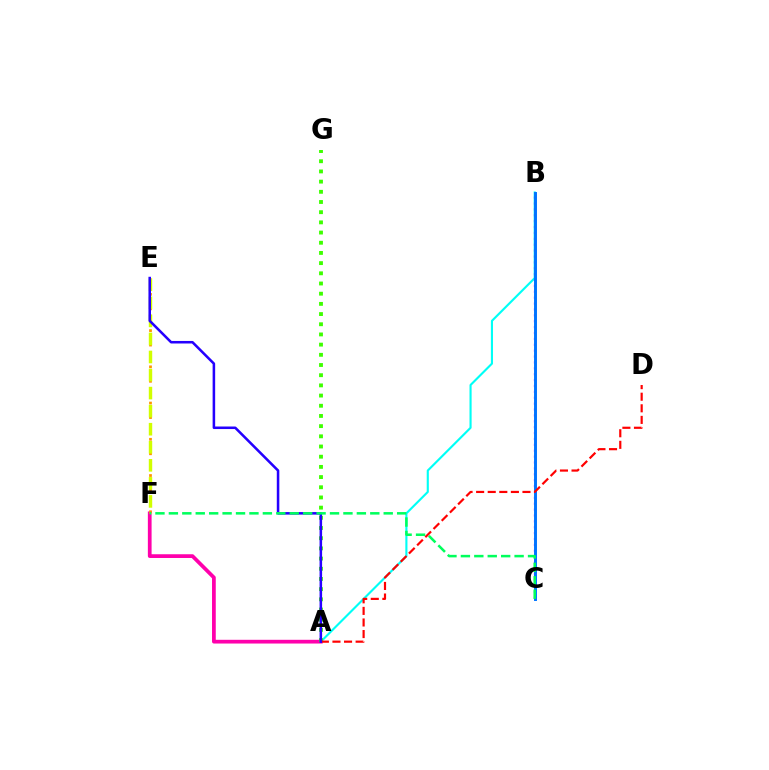{('A', 'B'): [{'color': '#00fff6', 'line_style': 'solid', 'thickness': 1.53}], ('A', 'F'): [{'color': '#ff00ac', 'line_style': 'solid', 'thickness': 2.69}], ('A', 'G'): [{'color': '#3dff00', 'line_style': 'dotted', 'thickness': 2.77}], ('E', 'F'): [{'color': '#ff9400', 'line_style': 'dotted', 'thickness': 1.97}, {'color': '#d1ff00', 'line_style': 'dashed', 'thickness': 2.45}], ('B', 'C'): [{'color': '#b900ff', 'line_style': 'dotted', 'thickness': 1.6}, {'color': '#0074ff', 'line_style': 'solid', 'thickness': 2.12}], ('A', 'D'): [{'color': '#ff0000', 'line_style': 'dashed', 'thickness': 1.57}], ('A', 'E'): [{'color': '#2500ff', 'line_style': 'solid', 'thickness': 1.83}], ('C', 'F'): [{'color': '#00ff5c', 'line_style': 'dashed', 'thickness': 1.82}]}